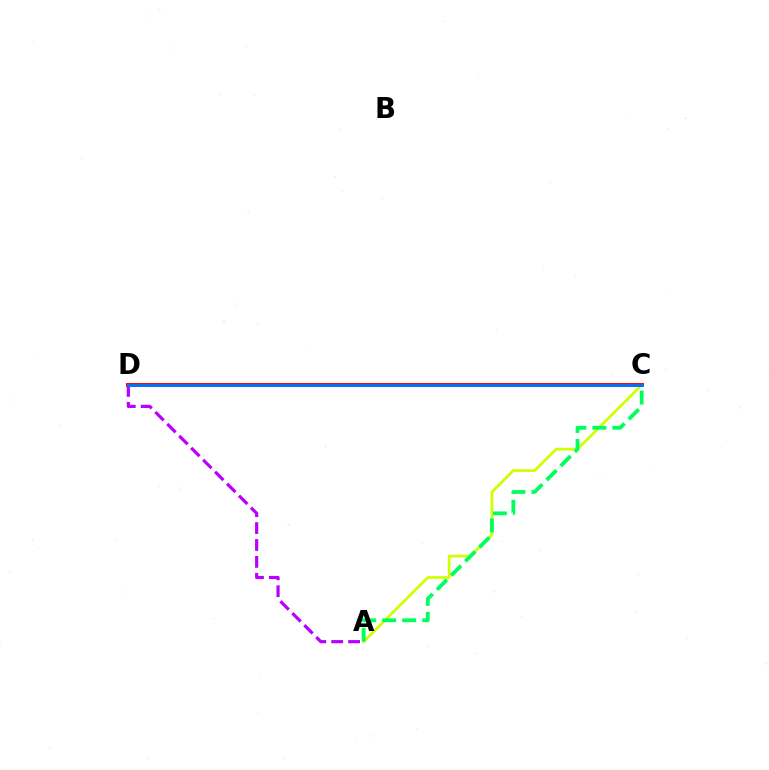{('A', 'D'): [{'color': '#b900ff', 'line_style': 'dashed', 'thickness': 2.3}], ('A', 'C'): [{'color': '#d1ff00', 'line_style': 'solid', 'thickness': 1.98}, {'color': '#00ff5c', 'line_style': 'dashed', 'thickness': 2.72}], ('C', 'D'): [{'color': '#ff0000', 'line_style': 'solid', 'thickness': 2.83}, {'color': '#0074ff', 'line_style': 'solid', 'thickness': 2.08}]}